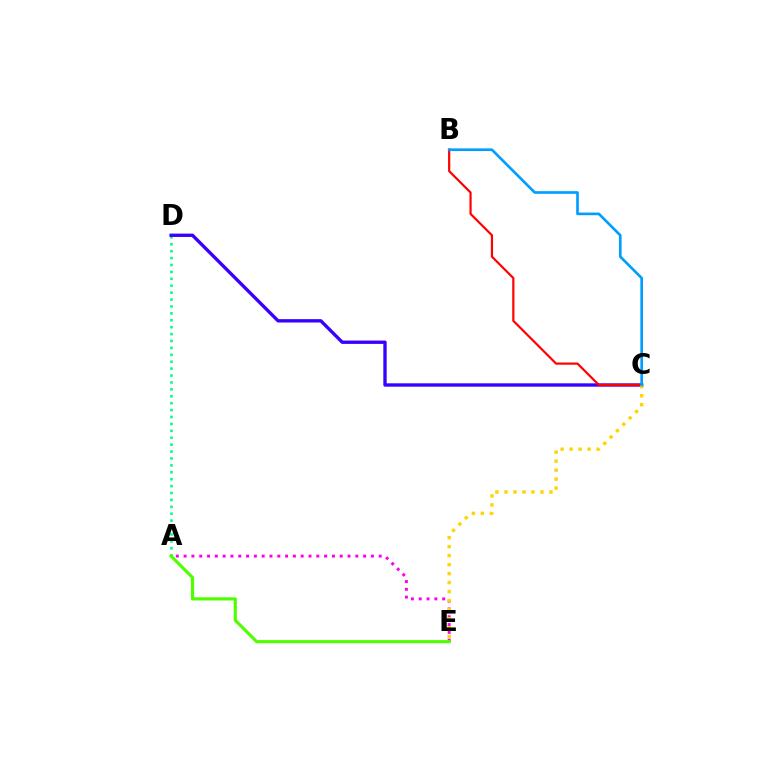{('A', 'D'): [{'color': '#00ff86', 'line_style': 'dotted', 'thickness': 1.88}], ('C', 'D'): [{'color': '#3700ff', 'line_style': 'solid', 'thickness': 2.41}], ('A', 'E'): [{'color': '#ff00ed', 'line_style': 'dotted', 'thickness': 2.12}, {'color': '#4fff00', 'line_style': 'solid', 'thickness': 2.28}], ('B', 'C'): [{'color': '#ff0000', 'line_style': 'solid', 'thickness': 1.58}, {'color': '#009eff', 'line_style': 'solid', 'thickness': 1.91}], ('C', 'E'): [{'color': '#ffd500', 'line_style': 'dotted', 'thickness': 2.44}]}